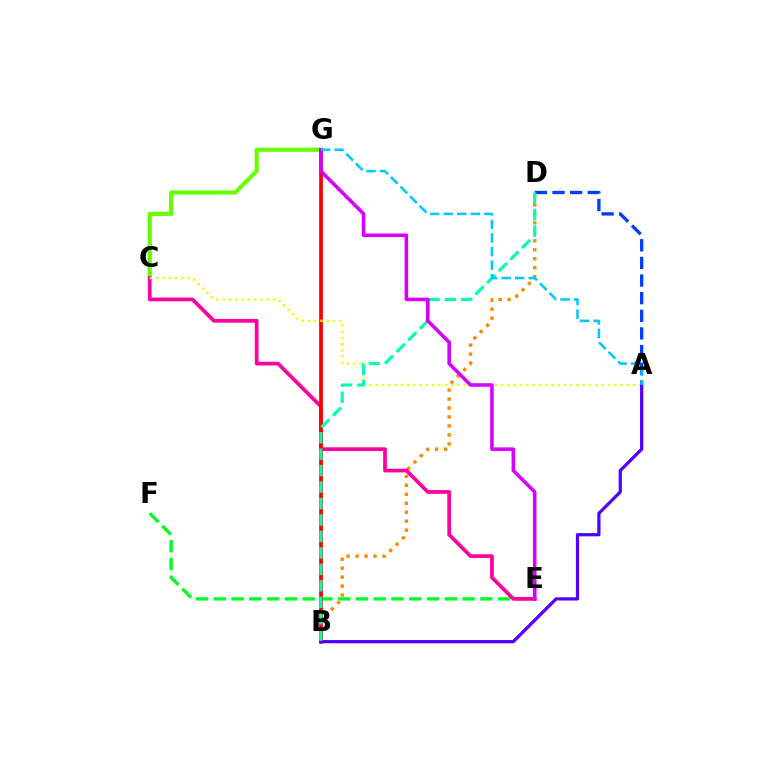{('A', 'D'): [{'color': '#003fff', 'line_style': 'dashed', 'thickness': 2.4}], ('C', 'G'): [{'color': '#66ff00', 'line_style': 'solid', 'thickness': 2.97}], ('E', 'F'): [{'color': '#00ff27', 'line_style': 'dashed', 'thickness': 2.41}], ('B', 'D'): [{'color': '#ff8800', 'line_style': 'dotted', 'thickness': 2.44}, {'color': '#00ffaf', 'line_style': 'dashed', 'thickness': 2.23}], ('C', 'E'): [{'color': '#ff00a0', 'line_style': 'solid', 'thickness': 2.68}], ('B', 'G'): [{'color': '#ff0000', 'line_style': 'solid', 'thickness': 2.68}], ('A', 'C'): [{'color': '#eeff00', 'line_style': 'dotted', 'thickness': 1.71}], ('A', 'B'): [{'color': '#4f00ff', 'line_style': 'solid', 'thickness': 2.31}], ('E', 'G'): [{'color': '#d600ff', 'line_style': 'solid', 'thickness': 2.56}], ('A', 'G'): [{'color': '#00c7ff', 'line_style': 'dashed', 'thickness': 1.84}]}